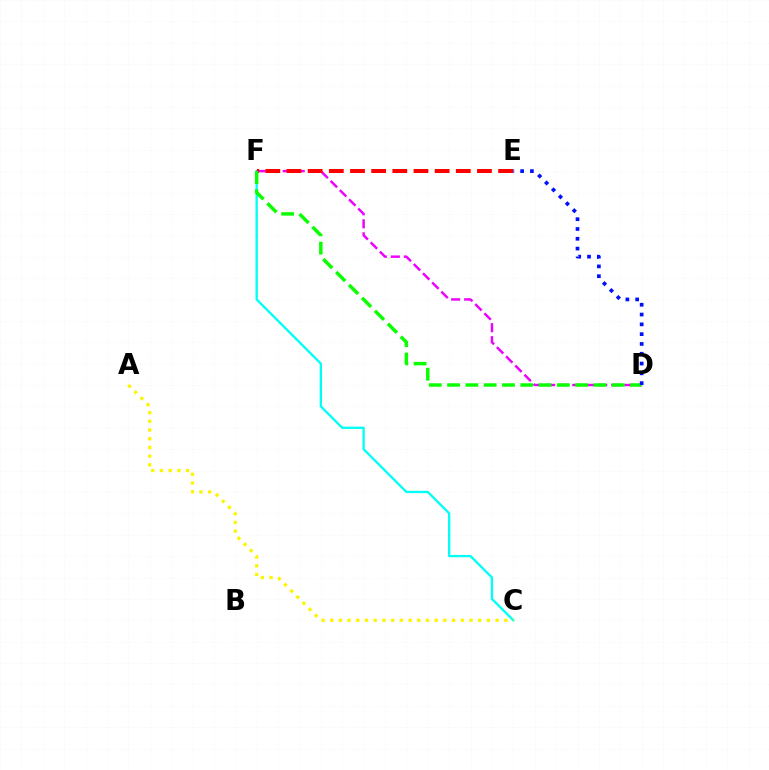{('C', 'F'): [{'color': '#00fff6', 'line_style': 'solid', 'thickness': 1.67}], ('A', 'C'): [{'color': '#fcf500', 'line_style': 'dotted', 'thickness': 2.37}], ('D', 'F'): [{'color': '#ee00ff', 'line_style': 'dashed', 'thickness': 1.77}, {'color': '#08ff00', 'line_style': 'dashed', 'thickness': 2.48}], ('E', 'F'): [{'color': '#ff0000', 'line_style': 'dashed', 'thickness': 2.87}], ('D', 'E'): [{'color': '#0010ff', 'line_style': 'dotted', 'thickness': 2.66}]}